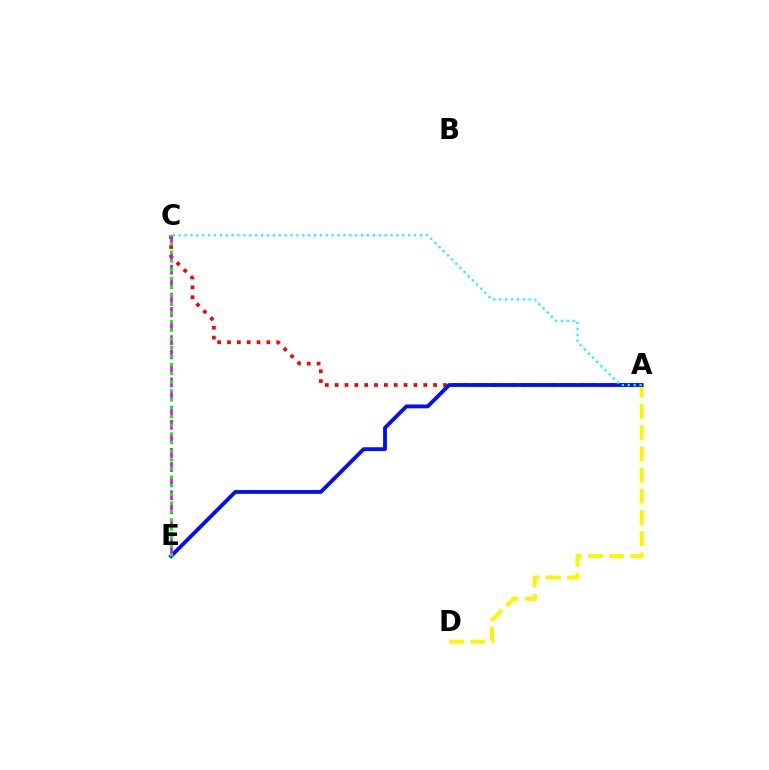{('A', 'D'): [{'color': '#fcf500', 'line_style': 'dashed', 'thickness': 2.88}], ('A', 'C'): [{'color': '#ff0000', 'line_style': 'dotted', 'thickness': 2.68}, {'color': '#00fff6', 'line_style': 'dotted', 'thickness': 1.6}], ('A', 'E'): [{'color': '#0010ff', 'line_style': 'solid', 'thickness': 2.76}], ('C', 'E'): [{'color': '#ee00ff', 'line_style': 'dashed', 'thickness': 1.91}, {'color': '#08ff00', 'line_style': 'dotted', 'thickness': 2.35}]}